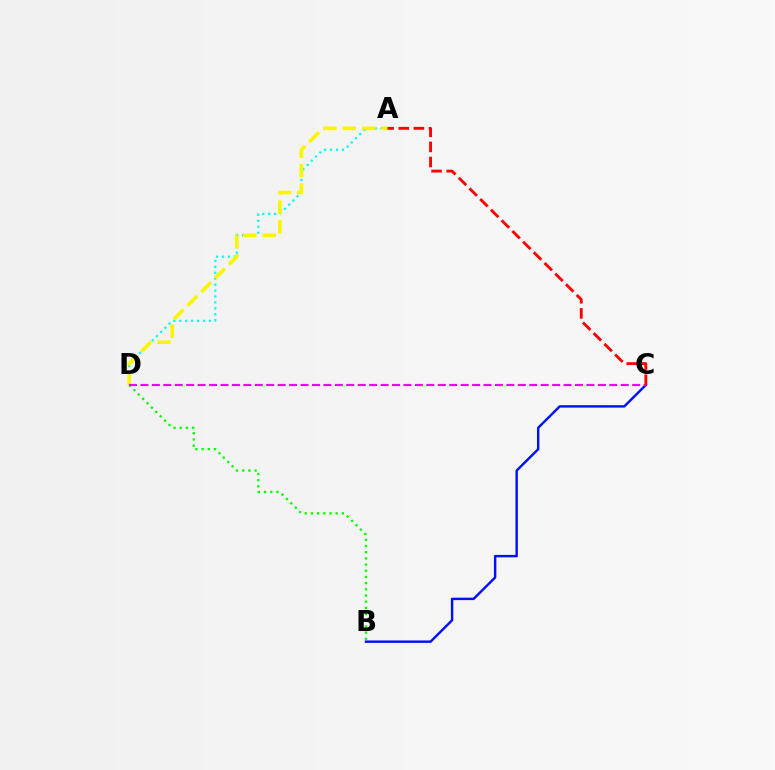{('A', 'D'): [{'color': '#00fff6', 'line_style': 'dotted', 'thickness': 1.61}, {'color': '#fcf500', 'line_style': 'dashed', 'thickness': 2.63}], ('B', 'C'): [{'color': '#0010ff', 'line_style': 'solid', 'thickness': 1.75}], ('B', 'D'): [{'color': '#08ff00', 'line_style': 'dotted', 'thickness': 1.68}], ('C', 'D'): [{'color': '#ee00ff', 'line_style': 'dashed', 'thickness': 1.55}], ('A', 'C'): [{'color': '#ff0000', 'line_style': 'dashed', 'thickness': 2.05}]}